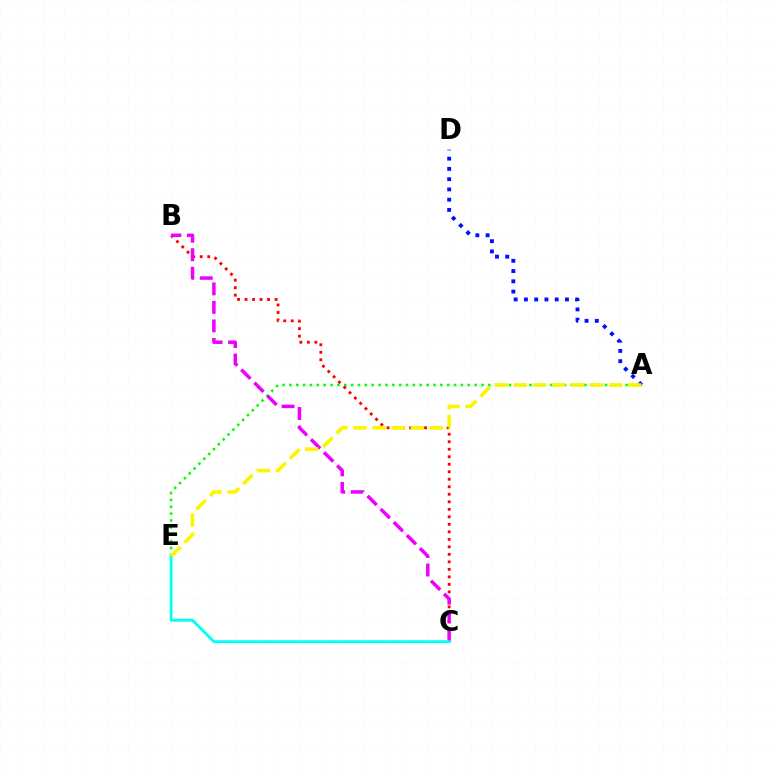{('A', 'E'): [{'color': '#08ff00', 'line_style': 'dotted', 'thickness': 1.86}, {'color': '#fcf500', 'line_style': 'dashed', 'thickness': 2.59}], ('B', 'C'): [{'color': '#ff0000', 'line_style': 'dotted', 'thickness': 2.04}, {'color': '#ee00ff', 'line_style': 'dashed', 'thickness': 2.52}], ('A', 'D'): [{'color': '#0010ff', 'line_style': 'dotted', 'thickness': 2.79}], ('C', 'E'): [{'color': '#00fff6', 'line_style': 'solid', 'thickness': 2.05}]}